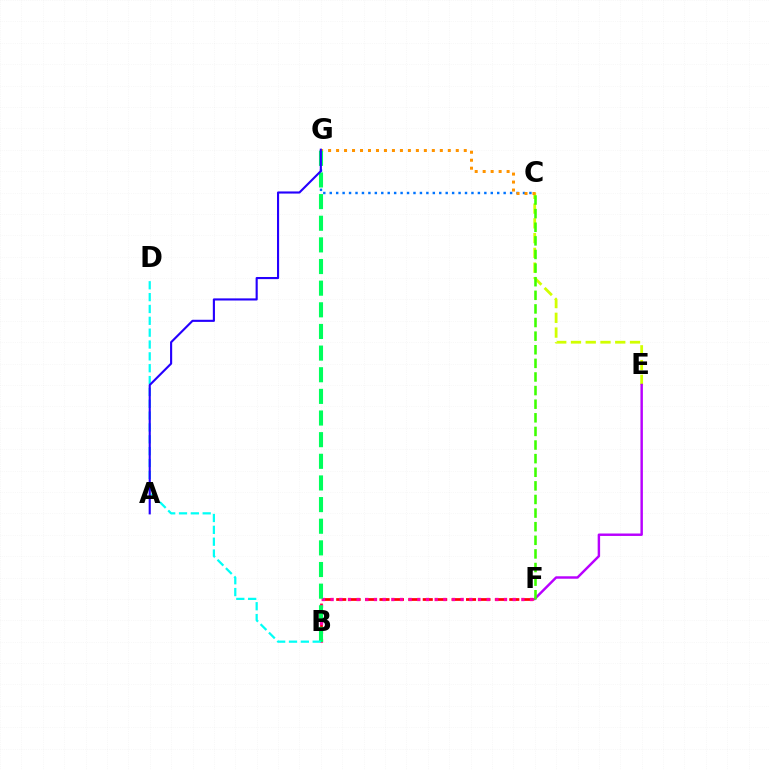{('B', 'F'): [{'color': '#ff0000', 'line_style': 'dashed', 'thickness': 1.96}, {'color': '#ff00ac', 'line_style': 'dotted', 'thickness': 2.36}], ('C', 'E'): [{'color': '#d1ff00', 'line_style': 'dashed', 'thickness': 2.01}], ('C', 'G'): [{'color': '#0074ff', 'line_style': 'dotted', 'thickness': 1.75}, {'color': '#ff9400', 'line_style': 'dotted', 'thickness': 2.17}], ('B', 'G'): [{'color': '#00ff5c', 'line_style': 'dashed', 'thickness': 2.94}], ('E', 'F'): [{'color': '#b900ff', 'line_style': 'solid', 'thickness': 1.76}], ('C', 'F'): [{'color': '#3dff00', 'line_style': 'dashed', 'thickness': 1.85}], ('B', 'D'): [{'color': '#00fff6', 'line_style': 'dashed', 'thickness': 1.61}], ('A', 'G'): [{'color': '#2500ff', 'line_style': 'solid', 'thickness': 1.53}]}